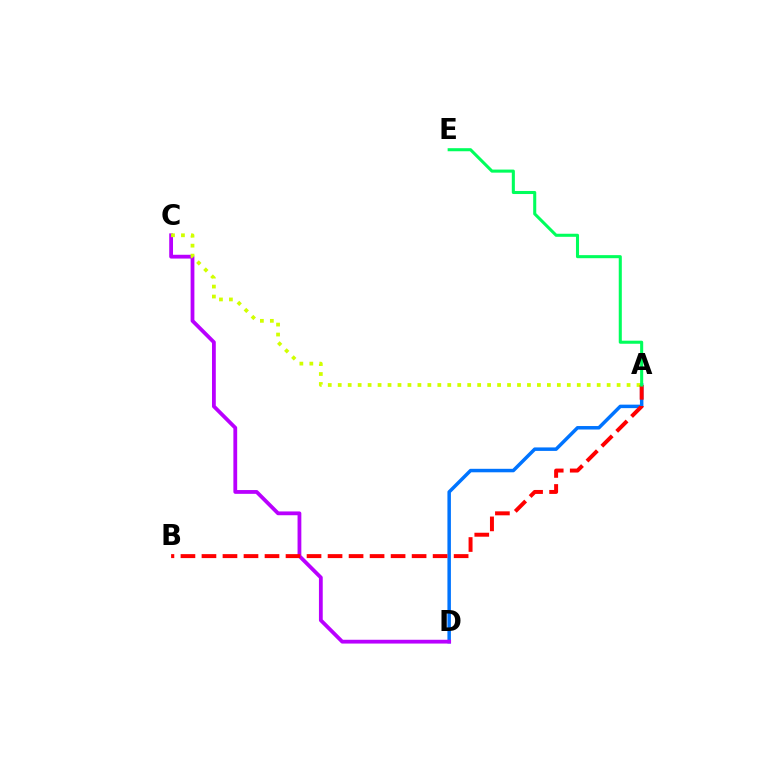{('A', 'D'): [{'color': '#0074ff', 'line_style': 'solid', 'thickness': 2.51}], ('C', 'D'): [{'color': '#b900ff', 'line_style': 'solid', 'thickness': 2.73}], ('A', 'C'): [{'color': '#d1ff00', 'line_style': 'dotted', 'thickness': 2.71}], ('A', 'B'): [{'color': '#ff0000', 'line_style': 'dashed', 'thickness': 2.85}], ('A', 'E'): [{'color': '#00ff5c', 'line_style': 'solid', 'thickness': 2.21}]}